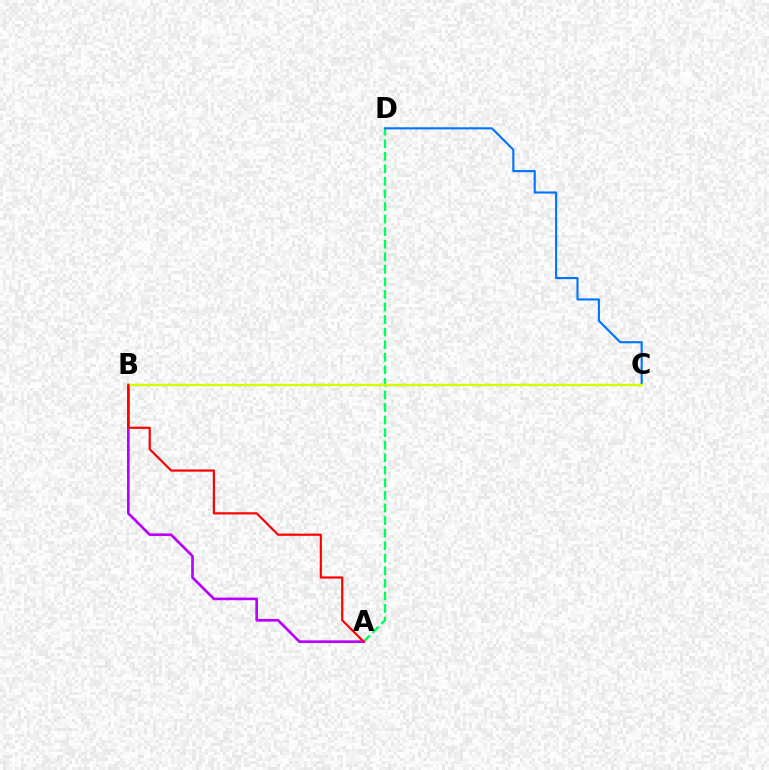{('A', 'D'): [{'color': '#00ff5c', 'line_style': 'dashed', 'thickness': 1.71}], ('A', 'B'): [{'color': '#b900ff', 'line_style': 'solid', 'thickness': 1.92}, {'color': '#ff0000', 'line_style': 'solid', 'thickness': 1.57}], ('C', 'D'): [{'color': '#0074ff', 'line_style': 'solid', 'thickness': 1.52}], ('B', 'C'): [{'color': '#d1ff00', 'line_style': 'solid', 'thickness': 1.7}]}